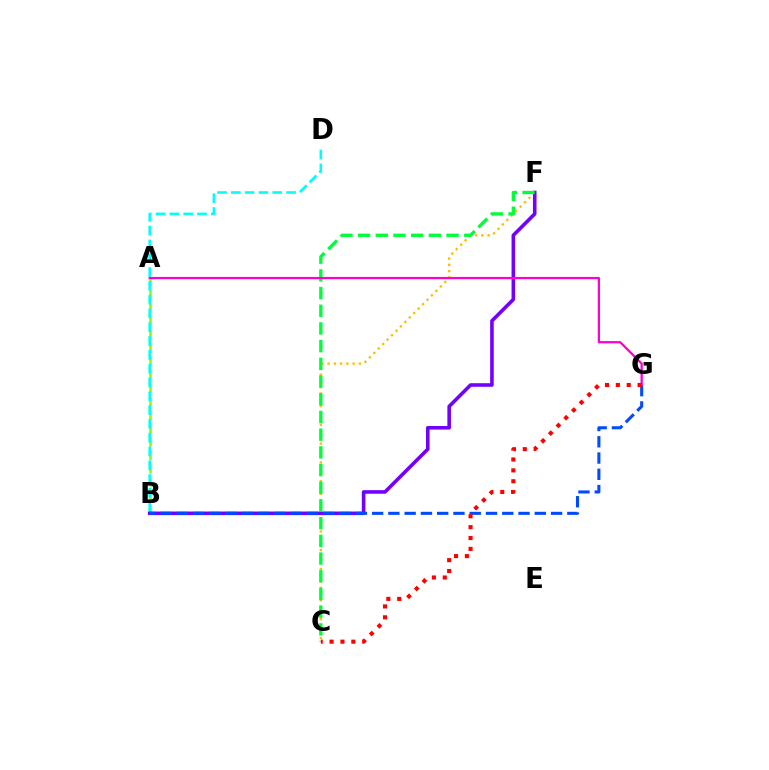{('A', 'B'): [{'color': '#84ff00', 'line_style': 'dashed', 'thickness': 1.82}], ('B', 'D'): [{'color': '#00fff6', 'line_style': 'dashed', 'thickness': 1.88}], ('C', 'F'): [{'color': '#ffbd00', 'line_style': 'dotted', 'thickness': 1.7}, {'color': '#00ff39', 'line_style': 'dashed', 'thickness': 2.4}], ('B', 'F'): [{'color': '#7200ff', 'line_style': 'solid', 'thickness': 2.58}], ('B', 'G'): [{'color': '#004bff', 'line_style': 'dashed', 'thickness': 2.21}], ('A', 'G'): [{'color': '#ff00cf', 'line_style': 'solid', 'thickness': 1.63}], ('C', 'G'): [{'color': '#ff0000', 'line_style': 'dotted', 'thickness': 2.96}]}